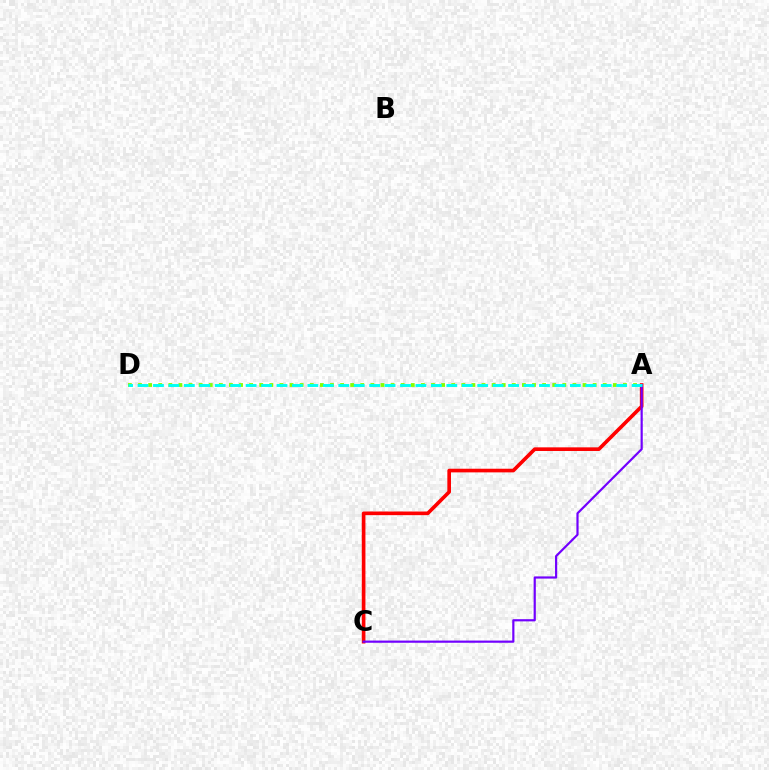{('A', 'C'): [{'color': '#ff0000', 'line_style': 'solid', 'thickness': 2.62}, {'color': '#7200ff', 'line_style': 'solid', 'thickness': 1.58}], ('A', 'D'): [{'color': '#84ff00', 'line_style': 'dotted', 'thickness': 2.74}, {'color': '#00fff6', 'line_style': 'dashed', 'thickness': 2.1}]}